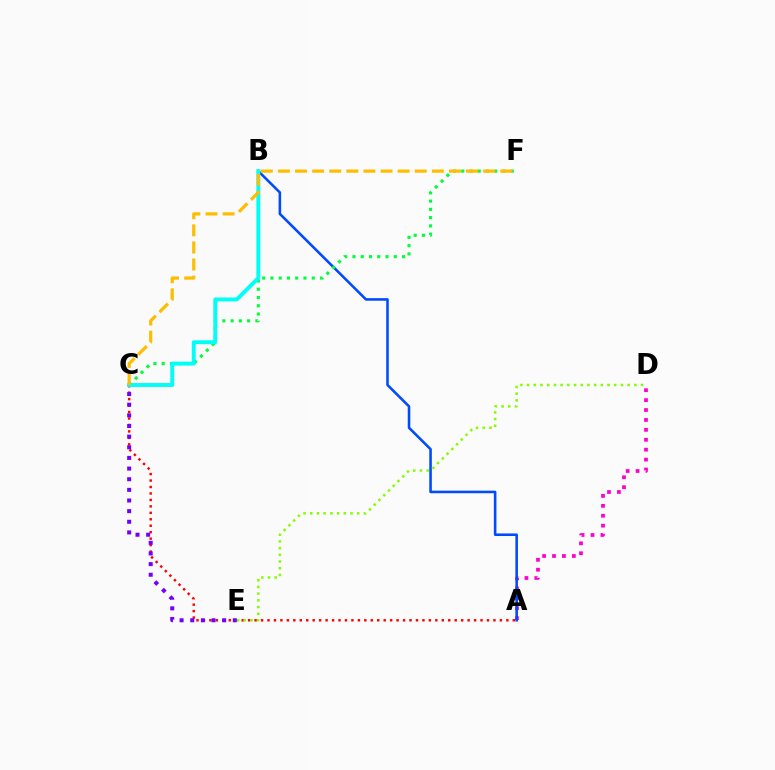{('A', 'D'): [{'color': '#ff00cf', 'line_style': 'dotted', 'thickness': 2.69}], ('A', 'C'): [{'color': '#ff0000', 'line_style': 'dotted', 'thickness': 1.75}], ('C', 'E'): [{'color': '#7200ff', 'line_style': 'dotted', 'thickness': 2.89}], ('A', 'B'): [{'color': '#004bff', 'line_style': 'solid', 'thickness': 1.85}], ('C', 'F'): [{'color': '#00ff39', 'line_style': 'dotted', 'thickness': 2.24}, {'color': '#ffbd00', 'line_style': 'dashed', 'thickness': 2.32}], ('B', 'C'): [{'color': '#00fff6', 'line_style': 'solid', 'thickness': 2.82}], ('D', 'E'): [{'color': '#84ff00', 'line_style': 'dotted', 'thickness': 1.82}]}